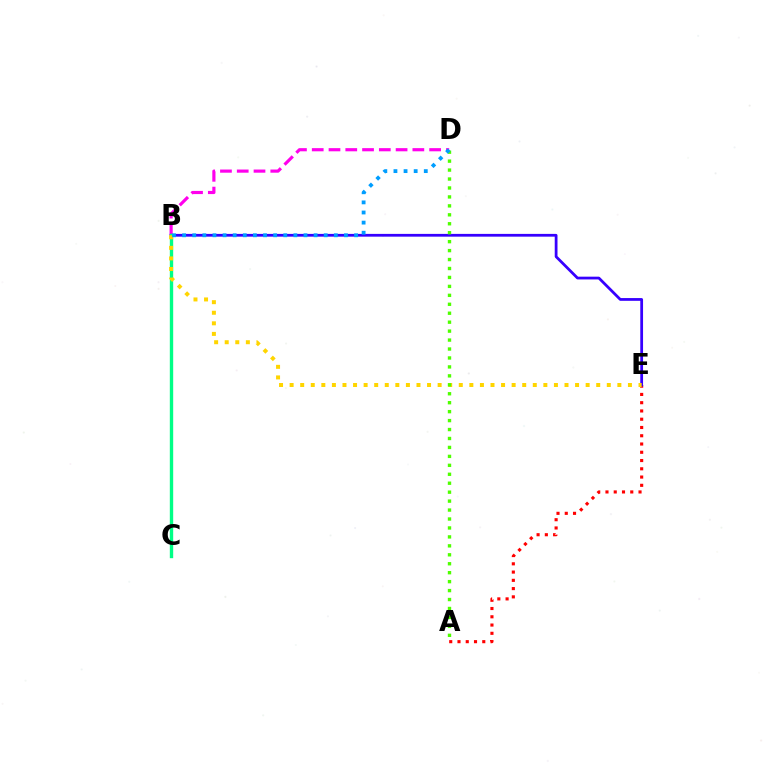{('B', 'D'): [{'color': '#ff00ed', 'line_style': 'dashed', 'thickness': 2.28}, {'color': '#009eff', 'line_style': 'dotted', 'thickness': 2.75}], ('A', 'E'): [{'color': '#ff0000', 'line_style': 'dotted', 'thickness': 2.24}], ('B', 'E'): [{'color': '#3700ff', 'line_style': 'solid', 'thickness': 1.99}, {'color': '#ffd500', 'line_style': 'dotted', 'thickness': 2.87}], ('B', 'C'): [{'color': '#00ff86', 'line_style': 'solid', 'thickness': 2.43}], ('A', 'D'): [{'color': '#4fff00', 'line_style': 'dotted', 'thickness': 2.43}]}